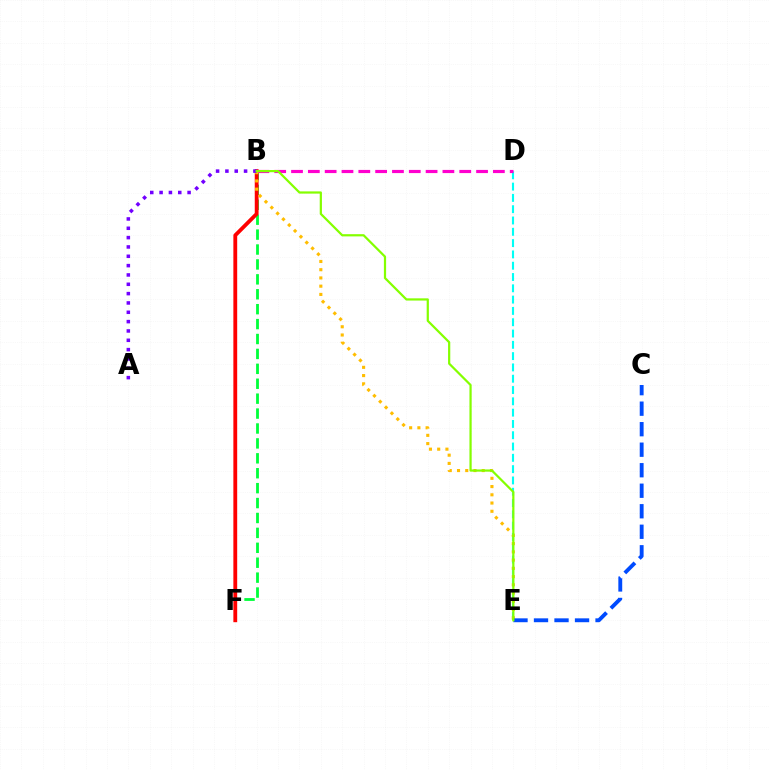{('D', 'E'): [{'color': '#00fff6', 'line_style': 'dashed', 'thickness': 1.54}], ('B', 'F'): [{'color': '#00ff39', 'line_style': 'dashed', 'thickness': 2.03}, {'color': '#ff0000', 'line_style': 'solid', 'thickness': 2.75}], ('B', 'D'): [{'color': '#ff00cf', 'line_style': 'dashed', 'thickness': 2.29}], ('B', 'E'): [{'color': '#ffbd00', 'line_style': 'dotted', 'thickness': 2.24}, {'color': '#84ff00', 'line_style': 'solid', 'thickness': 1.6}], ('A', 'B'): [{'color': '#7200ff', 'line_style': 'dotted', 'thickness': 2.54}], ('C', 'E'): [{'color': '#004bff', 'line_style': 'dashed', 'thickness': 2.79}]}